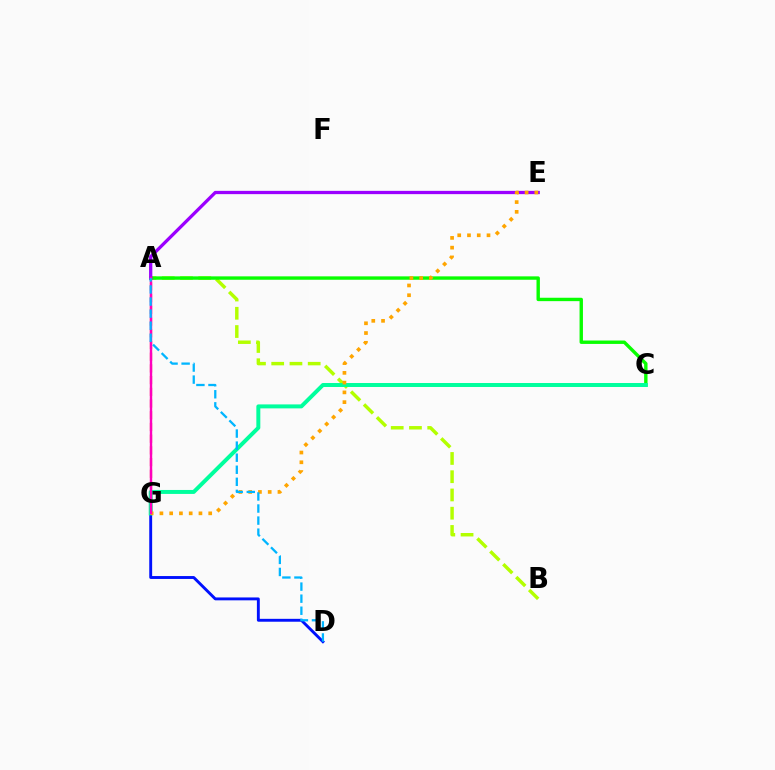{('A', 'B'): [{'color': '#b3ff00', 'line_style': 'dashed', 'thickness': 2.48}], ('D', 'G'): [{'color': '#0010ff', 'line_style': 'solid', 'thickness': 2.08}], ('A', 'C'): [{'color': '#08ff00', 'line_style': 'solid', 'thickness': 2.44}], ('A', 'E'): [{'color': '#9b00ff', 'line_style': 'solid', 'thickness': 2.36}], ('A', 'G'): [{'color': '#ff0000', 'line_style': 'dashed', 'thickness': 1.59}, {'color': '#ff00bd', 'line_style': 'solid', 'thickness': 1.73}], ('C', 'G'): [{'color': '#00ff9d', 'line_style': 'solid', 'thickness': 2.86}], ('E', 'G'): [{'color': '#ffa500', 'line_style': 'dotted', 'thickness': 2.65}], ('A', 'D'): [{'color': '#00b5ff', 'line_style': 'dashed', 'thickness': 1.64}]}